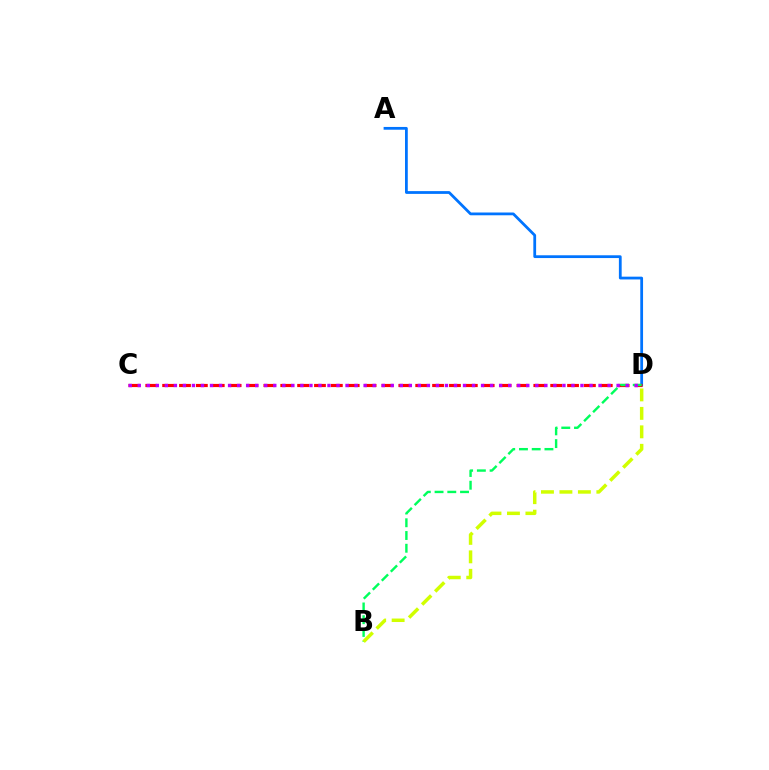{('A', 'D'): [{'color': '#0074ff', 'line_style': 'solid', 'thickness': 2.0}], ('C', 'D'): [{'color': '#ff0000', 'line_style': 'dashed', 'thickness': 2.29}, {'color': '#b900ff', 'line_style': 'dotted', 'thickness': 2.45}], ('B', 'D'): [{'color': '#00ff5c', 'line_style': 'dashed', 'thickness': 1.73}, {'color': '#d1ff00', 'line_style': 'dashed', 'thickness': 2.51}]}